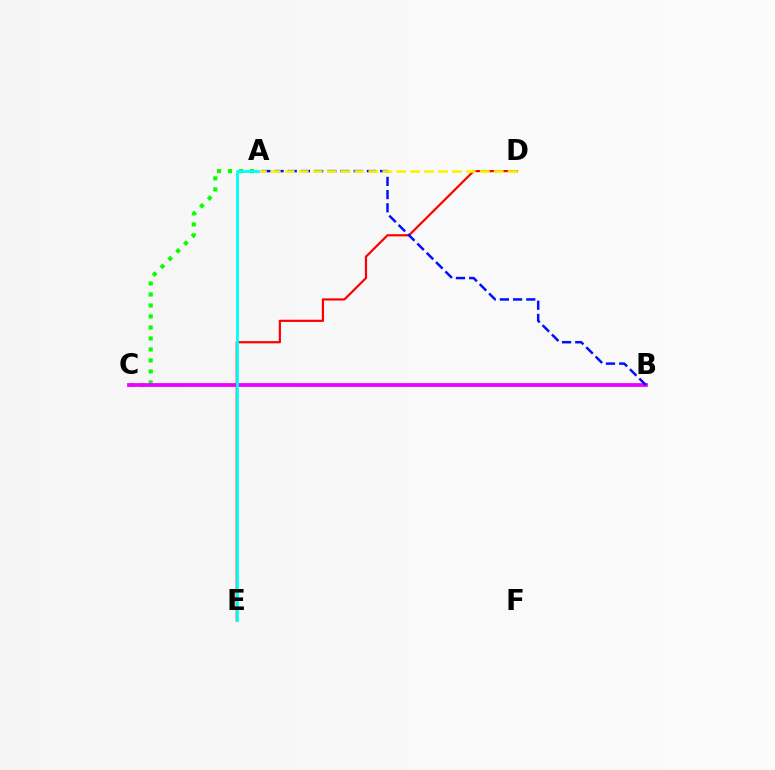{('A', 'C'): [{'color': '#08ff00', 'line_style': 'dotted', 'thickness': 2.99}], ('D', 'E'): [{'color': '#ff0000', 'line_style': 'solid', 'thickness': 1.59}], ('B', 'C'): [{'color': '#ee00ff', 'line_style': 'solid', 'thickness': 2.72}], ('A', 'B'): [{'color': '#0010ff', 'line_style': 'dashed', 'thickness': 1.79}], ('A', 'D'): [{'color': '#fcf500', 'line_style': 'dashed', 'thickness': 1.89}], ('A', 'E'): [{'color': '#00fff6', 'line_style': 'solid', 'thickness': 2.03}]}